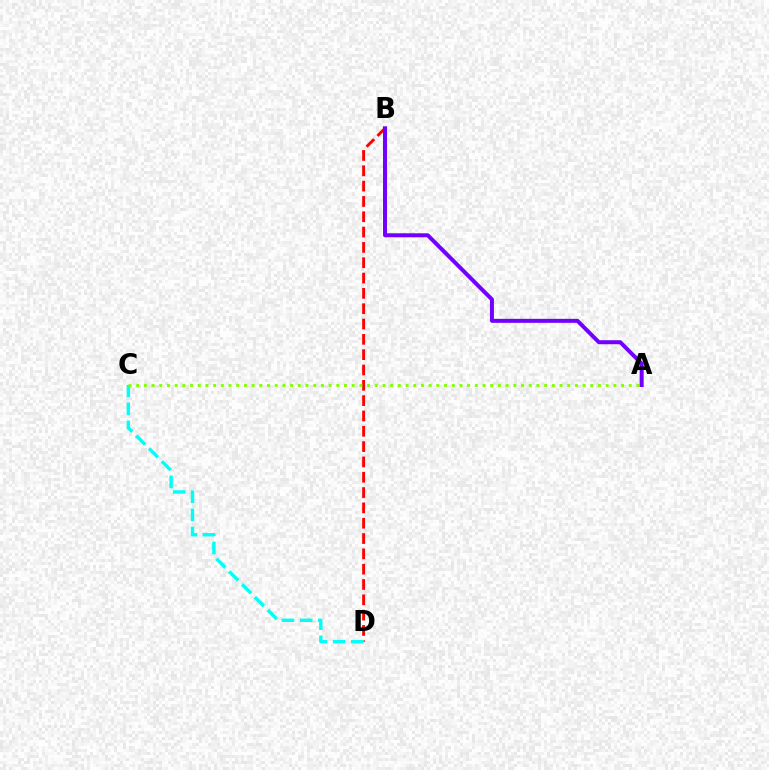{('B', 'D'): [{'color': '#ff0000', 'line_style': 'dashed', 'thickness': 2.08}], ('C', 'D'): [{'color': '#00fff6', 'line_style': 'dashed', 'thickness': 2.46}], ('A', 'C'): [{'color': '#84ff00', 'line_style': 'dotted', 'thickness': 2.09}], ('A', 'B'): [{'color': '#7200ff', 'line_style': 'solid', 'thickness': 2.87}]}